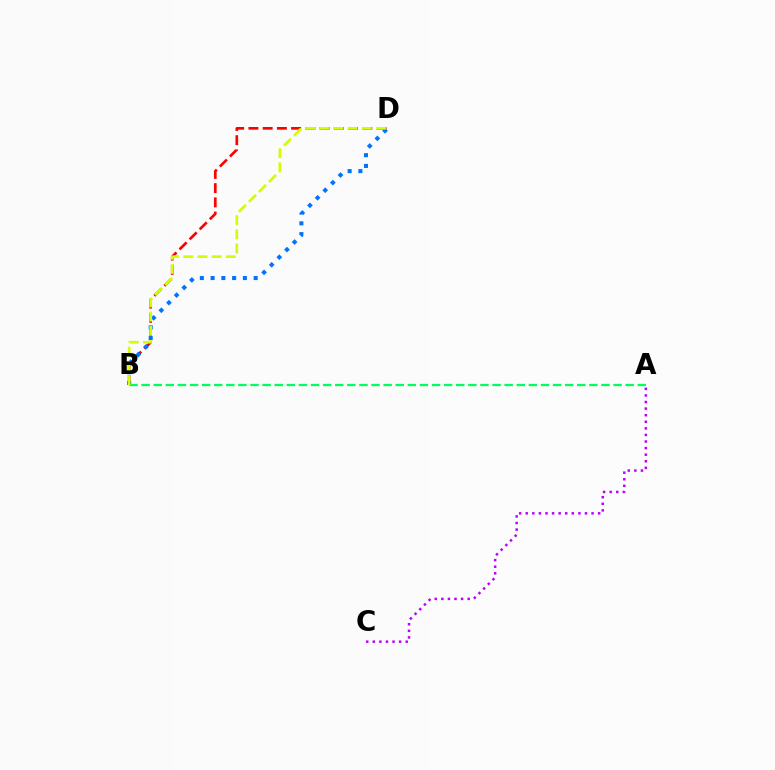{('B', 'D'): [{'color': '#ff0000', 'line_style': 'dashed', 'thickness': 1.93}, {'color': '#0074ff', 'line_style': 'dotted', 'thickness': 2.92}, {'color': '#d1ff00', 'line_style': 'dashed', 'thickness': 1.92}], ('A', 'C'): [{'color': '#b900ff', 'line_style': 'dotted', 'thickness': 1.79}], ('A', 'B'): [{'color': '#00ff5c', 'line_style': 'dashed', 'thickness': 1.64}]}